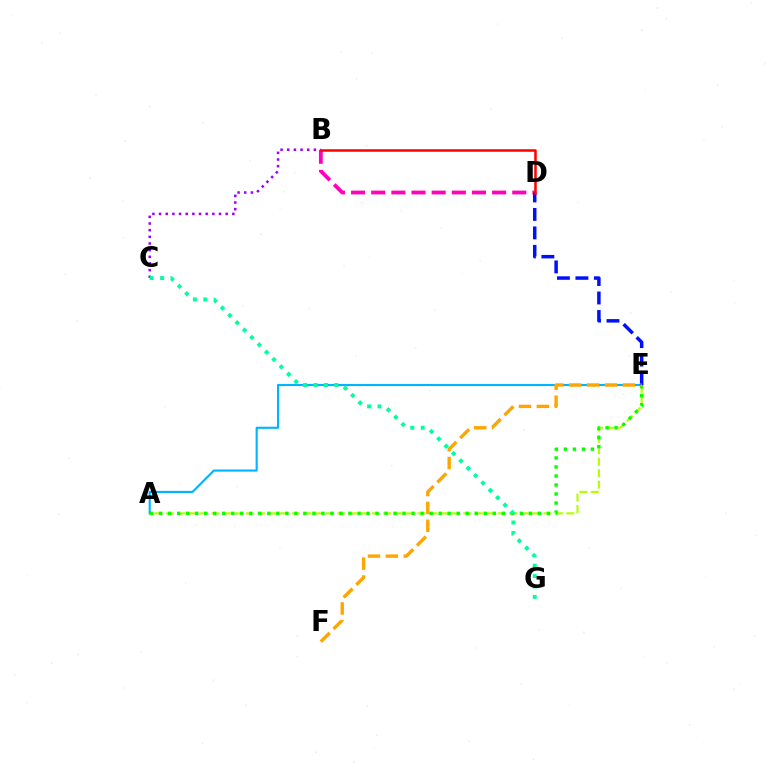{('A', 'E'): [{'color': '#b3ff00', 'line_style': 'dashed', 'thickness': 1.55}, {'color': '#00b5ff', 'line_style': 'solid', 'thickness': 1.53}, {'color': '#08ff00', 'line_style': 'dotted', 'thickness': 2.45}], ('B', 'D'): [{'color': '#ff00bd', 'line_style': 'dashed', 'thickness': 2.74}, {'color': '#ff0000', 'line_style': 'solid', 'thickness': 1.81}], ('D', 'E'): [{'color': '#0010ff', 'line_style': 'dashed', 'thickness': 2.51}], ('B', 'C'): [{'color': '#9b00ff', 'line_style': 'dotted', 'thickness': 1.81}], ('C', 'G'): [{'color': '#00ff9d', 'line_style': 'dotted', 'thickness': 2.83}], ('E', 'F'): [{'color': '#ffa500', 'line_style': 'dashed', 'thickness': 2.43}]}